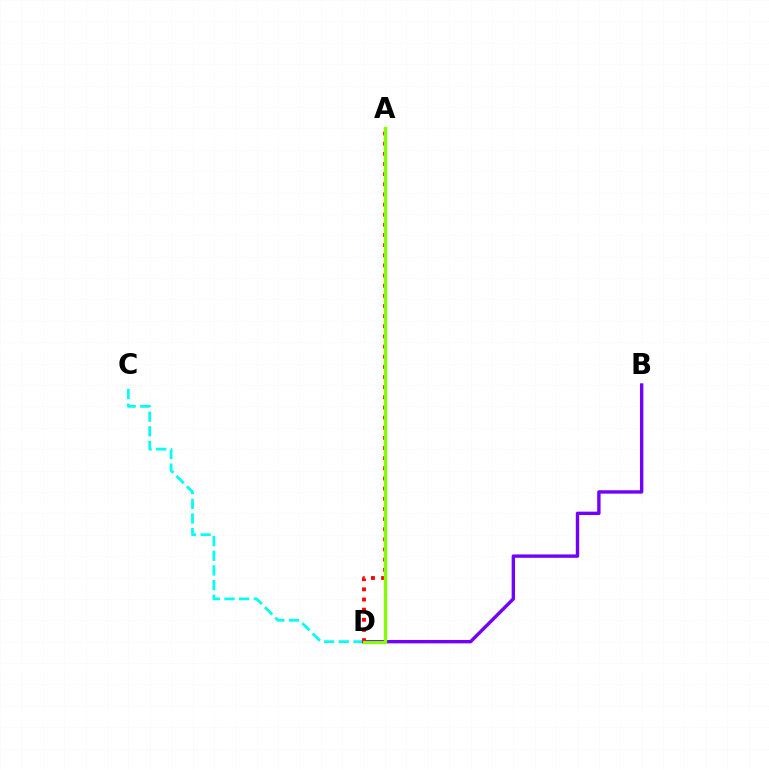{('C', 'D'): [{'color': '#00fff6', 'line_style': 'dashed', 'thickness': 1.99}], ('B', 'D'): [{'color': '#7200ff', 'line_style': 'solid', 'thickness': 2.43}], ('A', 'D'): [{'color': '#ff0000', 'line_style': 'dotted', 'thickness': 2.76}, {'color': '#84ff00', 'line_style': 'solid', 'thickness': 2.4}]}